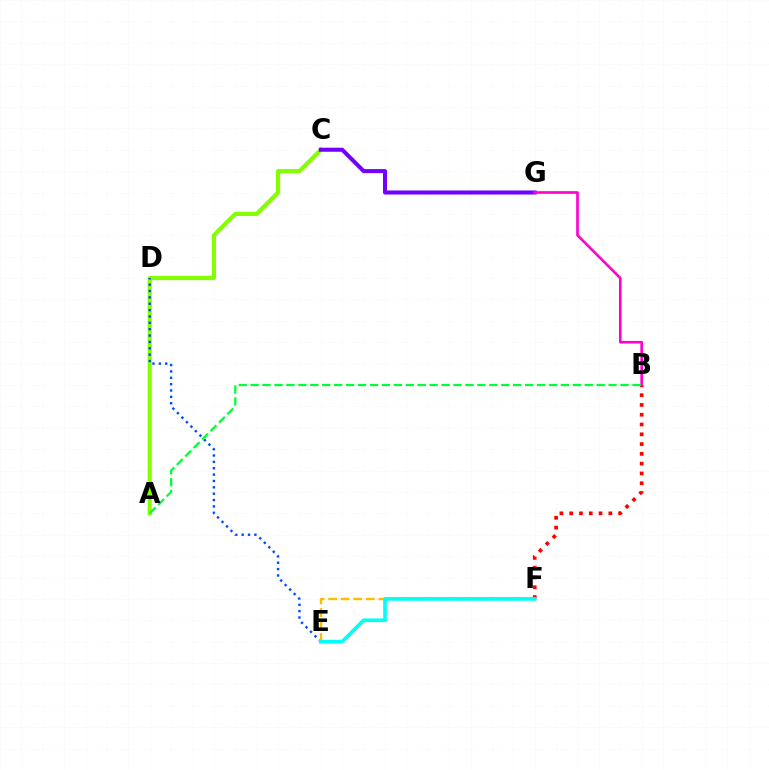{('A', 'C'): [{'color': '#84ff00', 'line_style': 'solid', 'thickness': 3.0}], ('B', 'F'): [{'color': '#ff0000', 'line_style': 'dotted', 'thickness': 2.66}], ('D', 'E'): [{'color': '#004bff', 'line_style': 'dotted', 'thickness': 1.73}], ('C', 'G'): [{'color': '#7200ff', 'line_style': 'solid', 'thickness': 2.91}], ('E', 'F'): [{'color': '#ffbd00', 'line_style': 'dashed', 'thickness': 1.71}, {'color': '#00fff6', 'line_style': 'solid', 'thickness': 2.65}], ('B', 'G'): [{'color': '#ff00cf', 'line_style': 'solid', 'thickness': 1.9}], ('A', 'B'): [{'color': '#00ff39', 'line_style': 'dashed', 'thickness': 1.62}]}